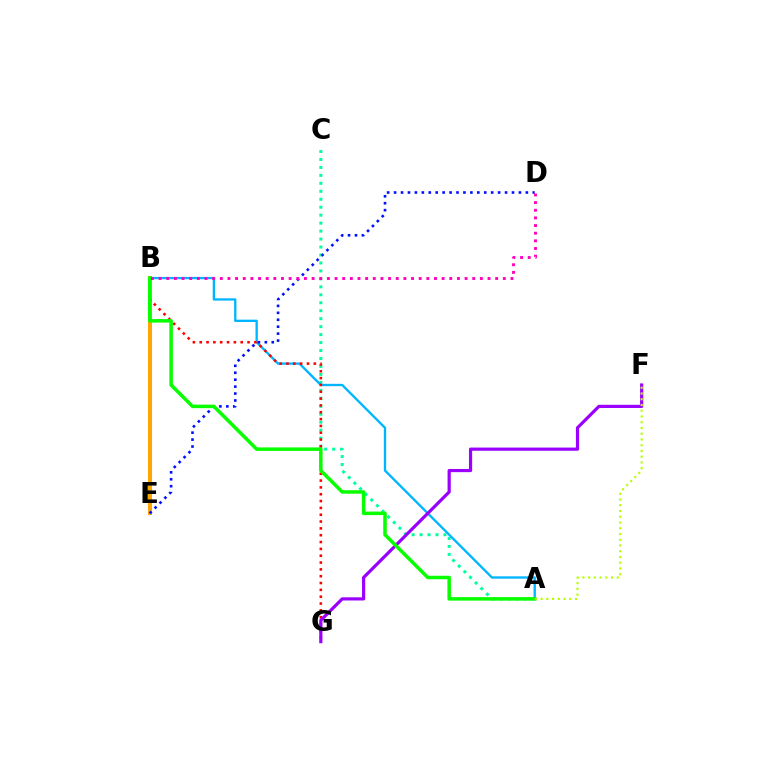{('B', 'E'): [{'color': '#ffa500', 'line_style': 'solid', 'thickness': 2.9}], ('A', 'C'): [{'color': '#00ff9d', 'line_style': 'dotted', 'thickness': 2.16}], ('A', 'B'): [{'color': '#00b5ff', 'line_style': 'solid', 'thickness': 1.68}, {'color': '#08ff00', 'line_style': 'solid', 'thickness': 2.52}], ('B', 'G'): [{'color': '#ff0000', 'line_style': 'dotted', 'thickness': 1.86}], ('F', 'G'): [{'color': '#9b00ff', 'line_style': 'solid', 'thickness': 2.29}], ('D', 'E'): [{'color': '#0010ff', 'line_style': 'dotted', 'thickness': 1.88}], ('A', 'F'): [{'color': '#b3ff00', 'line_style': 'dotted', 'thickness': 1.56}], ('B', 'D'): [{'color': '#ff00bd', 'line_style': 'dotted', 'thickness': 2.08}]}